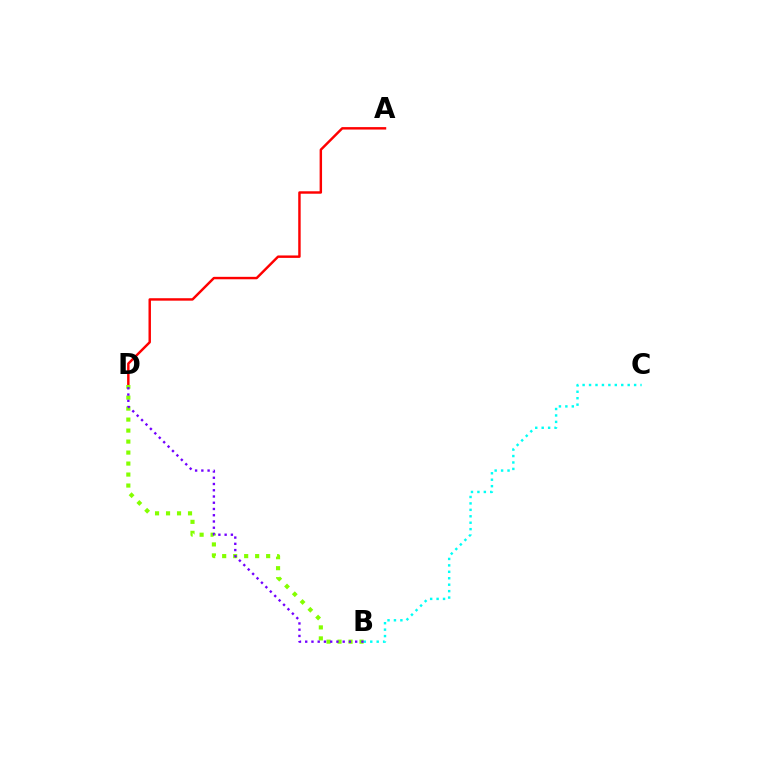{('A', 'D'): [{'color': '#ff0000', 'line_style': 'solid', 'thickness': 1.76}], ('B', 'D'): [{'color': '#84ff00', 'line_style': 'dotted', 'thickness': 2.99}, {'color': '#7200ff', 'line_style': 'dotted', 'thickness': 1.7}], ('B', 'C'): [{'color': '#00fff6', 'line_style': 'dotted', 'thickness': 1.75}]}